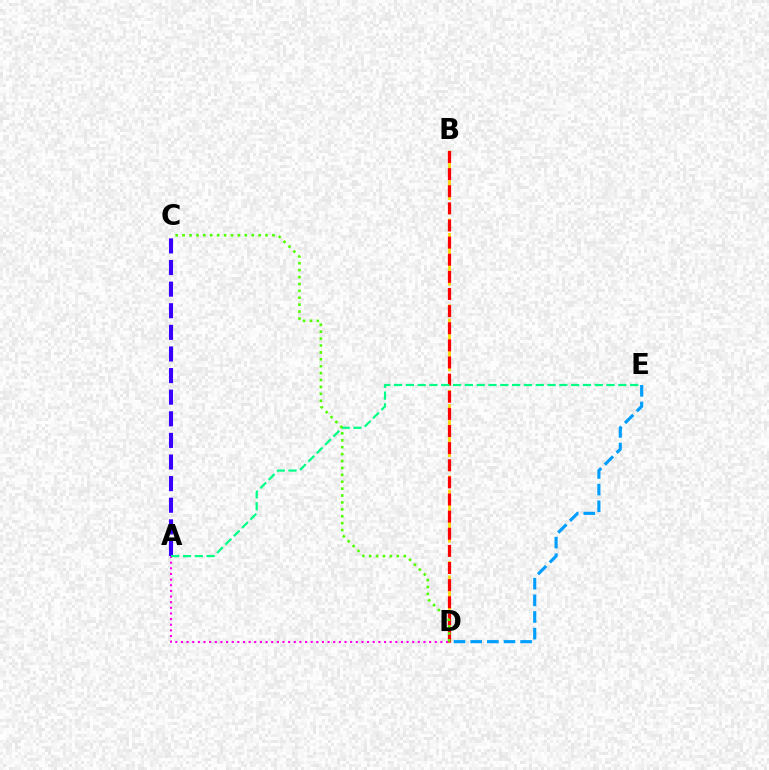{('D', 'E'): [{'color': '#009eff', 'line_style': 'dashed', 'thickness': 2.26}], ('B', 'D'): [{'color': '#ffd500', 'line_style': 'dashed', 'thickness': 1.94}, {'color': '#ff0000', 'line_style': 'dashed', 'thickness': 2.33}], ('A', 'D'): [{'color': '#ff00ed', 'line_style': 'dotted', 'thickness': 1.53}], ('A', 'C'): [{'color': '#3700ff', 'line_style': 'dashed', 'thickness': 2.94}], ('A', 'E'): [{'color': '#00ff86', 'line_style': 'dashed', 'thickness': 1.6}], ('C', 'D'): [{'color': '#4fff00', 'line_style': 'dotted', 'thickness': 1.88}]}